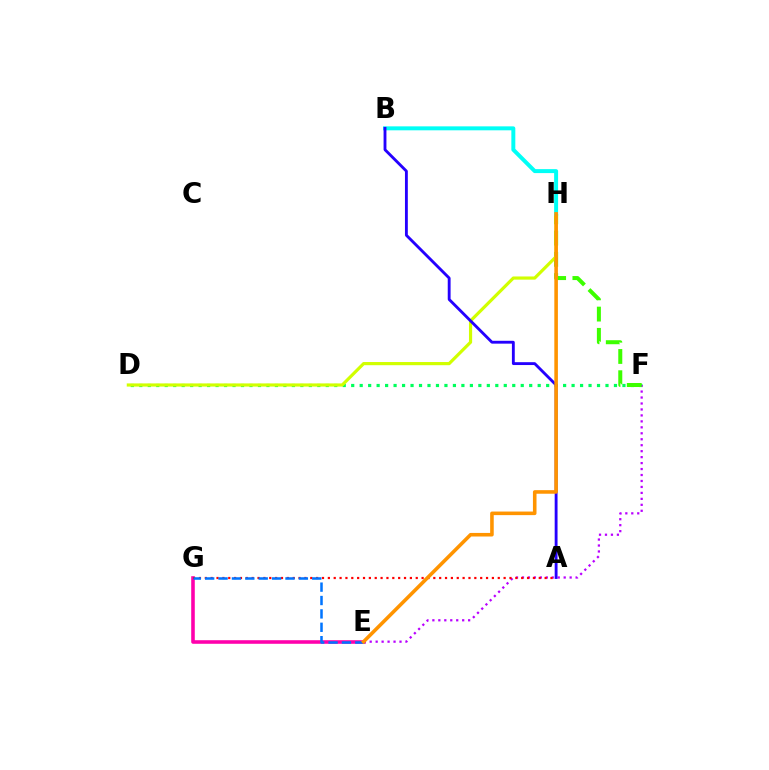{('E', 'G'): [{'color': '#ff00ac', 'line_style': 'solid', 'thickness': 2.58}, {'color': '#0074ff', 'line_style': 'dashed', 'thickness': 1.82}], ('D', 'F'): [{'color': '#00ff5c', 'line_style': 'dotted', 'thickness': 2.3}], ('E', 'F'): [{'color': '#b900ff', 'line_style': 'dotted', 'thickness': 1.62}], ('F', 'H'): [{'color': '#3dff00', 'line_style': 'dashed', 'thickness': 2.89}], ('D', 'H'): [{'color': '#d1ff00', 'line_style': 'solid', 'thickness': 2.28}], ('A', 'G'): [{'color': '#ff0000', 'line_style': 'dotted', 'thickness': 1.59}], ('B', 'H'): [{'color': '#00fff6', 'line_style': 'solid', 'thickness': 2.86}], ('A', 'B'): [{'color': '#2500ff', 'line_style': 'solid', 'thickness': 2.05}], ('E', 'H'): [{'color': '#ff9400', 'line_style': 'solid', 'thickness': 2.57}]}